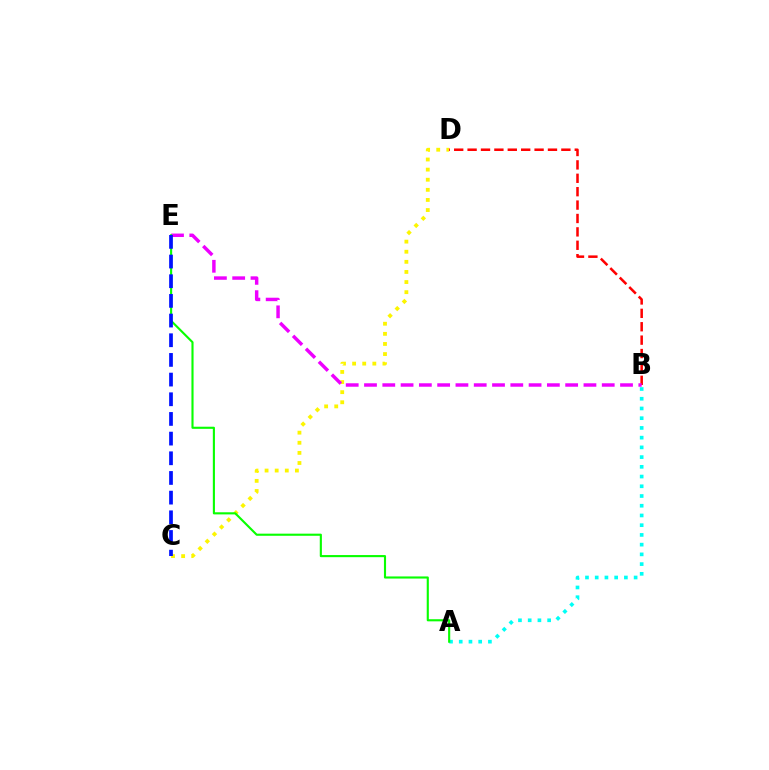{('C', 'D'): [{'color': '#fcf500', 'line_style': 'dotted', 'thickness': 2.75}], ('A', 'B'): [{'color': '#00fff6', 'line_style': 'dotted', 'thickness': 2.64}], ('B', 'D'): [{'color': '#ff0000', 'line_style': 'dashed', 'thickness': 1.82}], ('B', 'E'): [{'color': '#ee00ff', 'line_style': 'dashed', 'thickness': 2.48}], ('A', 'E'): [{'color': '#08ff00', 'line_style': 'solid', 'thickness': 1.53}], ('C', 'E'): [{'color': '#0010ff', 'line_style': 'dashed', 'thickness': 2.67}]}